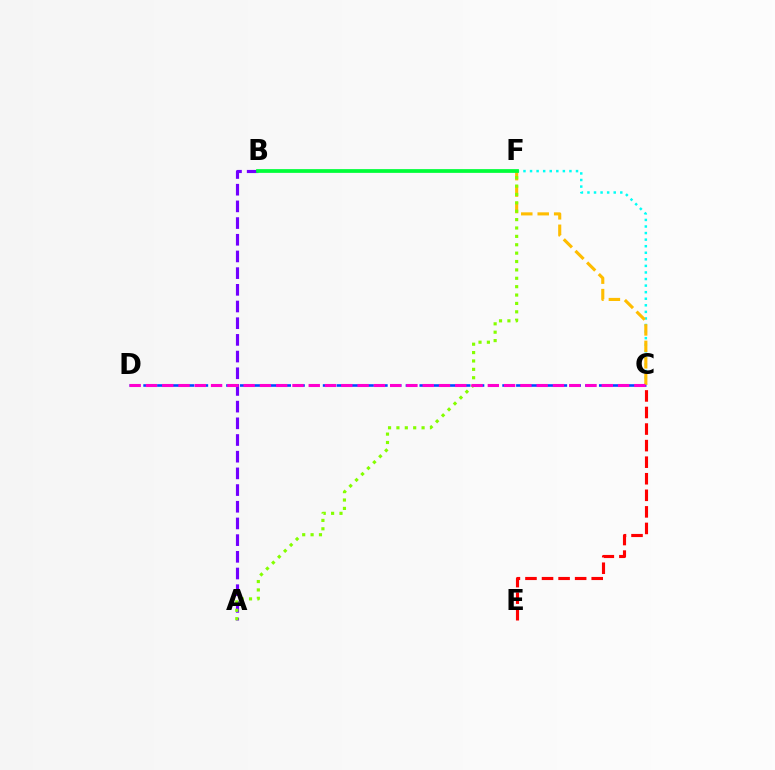{('A', 'B'): [{'color': '#7200ff', 'line_style': 'dashed', 'thickness': 2.27}], ('C', 'F'): [{'color': '#00fff6', 'line_style': 'dotted', 'thickness': 1.78}, {'color': '#ffbd00', 'line_style': 'dashed', 'thickness': 2.23}], ('C', 'D'): [{'color': '#004bff', 'line_style': 'dashed', 'thickness': 1.88}, {'color': '#ff00cf', 'line_style': 'dashed', 'thickness': 2.21}], ('B', 'F'): [{'color': '#00ff39', 'line_style': 'solid', 'thickness': 2.7}], ('C', 'E'): [{'color': '#ff0000', 'line_style': 'dashed', 'thickness': 2.25}], ('A', 'F'): [{'color': '#84ff00', 'line_style': 'dotted', 'thickness': 2.28}]}